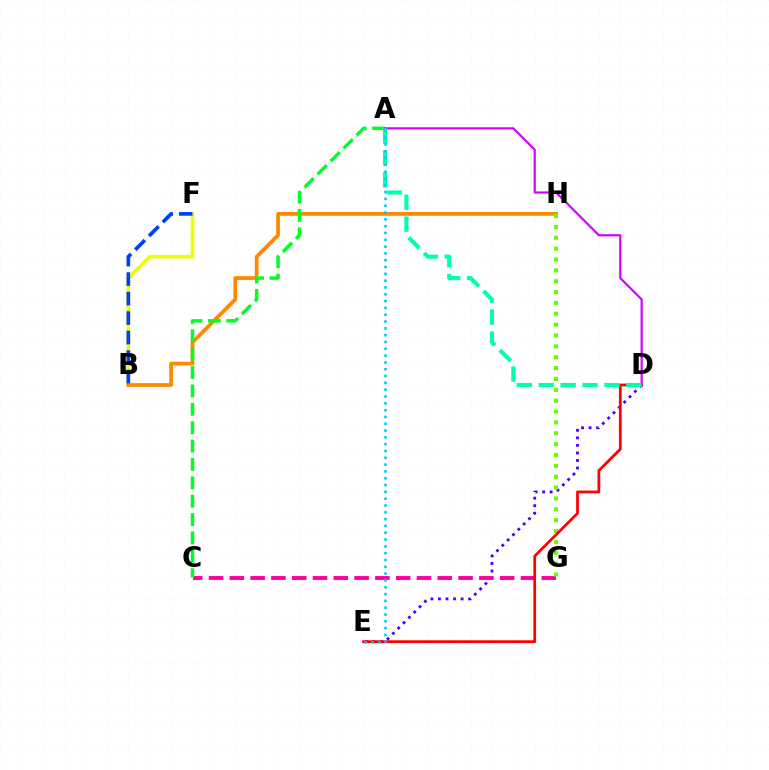{('B', 'F'): [{'color': '#eeff00', 'line_style': 'solid', 'thickness': 2.59}, {'color': '#003fff', 'line_style': 'dashed', 'thickness': 2.65}], ('D', 'E'): [{'color': '#4f00ff', 'line_style': 'dotted', 'thickness': 2.05}, {'color': '#ff0000', 'line_style': 'solid', 'thickness': 1.99}], ('B', 'H'): [{'color': '#ff8800', 'line_style': 'solid', 'thickness': 2.68}], ('C', 'G'): [{'color': '#ff00a0', 'line_style': 'dashed', 'thickness': 2.82}], ('G', 'H'): [{'color': '#66ff00', 'line_style': 'dotted', 'thickness': 2.95}], ('A', 'C'): [{'color': '#00ff27', 'line_style': 'dashed', 'thickness': 2.5}], ('A', 'D'): [{'color': '#d600ff', 'line_style': 'solid', 'thickness': 1.57}, {'color': '#00ffaf', 'line_style': 'dashed', 'thickness': 2.98}], ('A', 'E'): [{'color': '#00c7ff', 'line_style': 'dotted', 'thickness': 1.85}]}